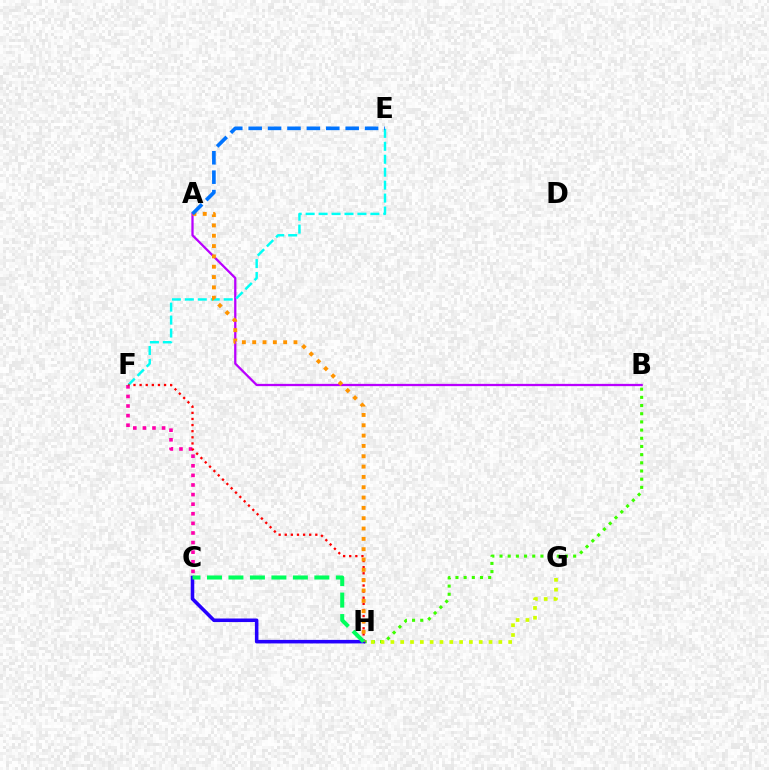{('C', 'F'): [{'color': '#ff00ac', 'line_style': 'dotted', 'thickness': 2.61}], ('A', 'B'): [{'color': '#b900ff', 'line_style': 'solid', 'thickness': 1.63}], ('E', 'F'): [{'color': '#00fff6', 'line_style': 'dashed', 'thickness': 1.76}], ('B', 'H'): [{'color': '#3dff00', 'line_style': 'dotted', 'thickness': 2.22}], ('G', 'H'): [{'color': '#d1ff00', 'line_style': 'dotted', 'thickness': 2.67}], ('F', 'H'): [{'color': '#ff0000', 'line_style': 'dotted', 'thickness': 1.66}], ('C', 'H'): [{'color': '#2500ff', 'line_style': 'solid', 'thickness': 2.56}, {'color': '#00ff5c', 'line_style': 'dashed', 'thickness': 2.92}], ('A', 'H'): [{'color': '#ff9400', 'line_style': 'dotted', 'thickness': 2.81}], ('A', 'E'): [{'color': '#0074ff', 'line_style': 'dashed', 'thickness': 2.64}]}